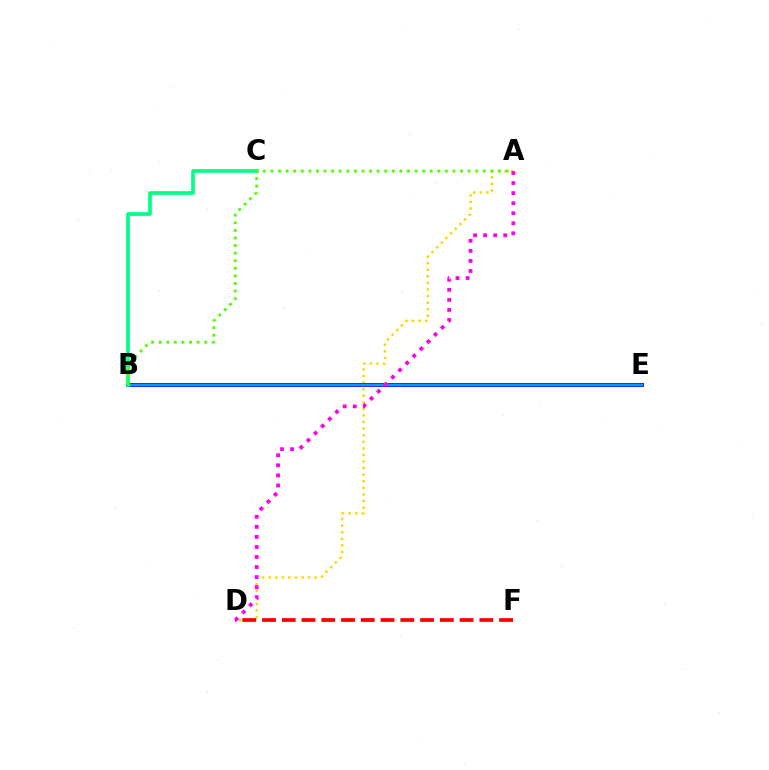{('A', 'D'): [{'color': '#ffd500', 'line_style': 'dotted', 'thickness': 1.79}, {'color': '#ff00ed', 'line_style': 'dotted', 'thickness': 2.73}], ('D', 'F'): [{'color': '#ff0000', 'line_style': 'dashed', 'thickness': 2.68}], ('B', 'E'): [{'color': '#3700ff', 'line_style': 'solid', 'thickness': 2.85}, {'color': '#009eff', 'line_style': 'solid', 'thickness': 1.78}], ('B', 'C'): [{'color': '#00ff86', 'line_style': 'solid', 'thickness': 2.65}], ('A', 'B'): [{'color': '#4fff00', 'line_style': 'dotted', 'thickness': 2.06}]}